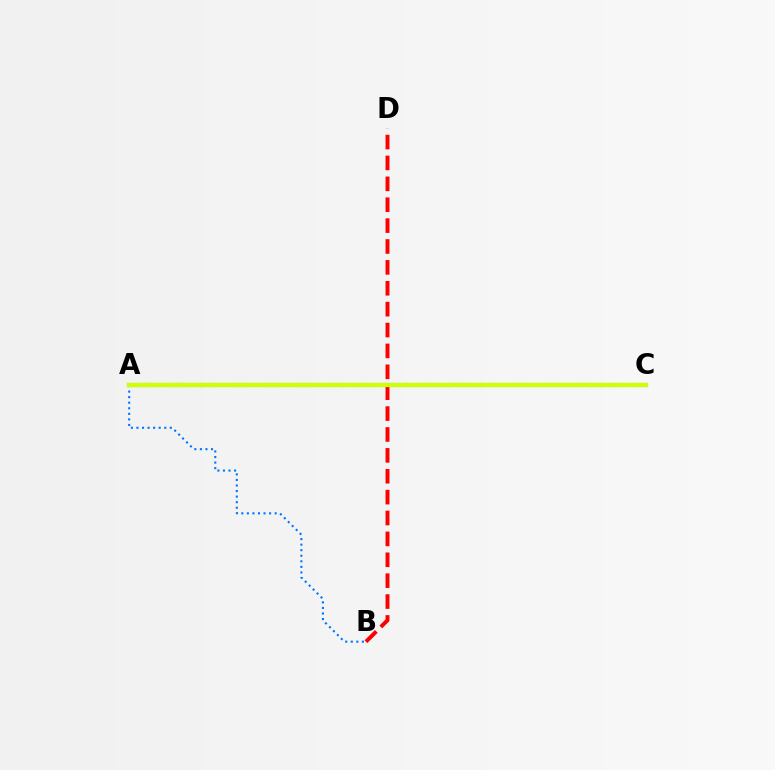{('A', 'C'): [{'color': '#b900ff', 'line_style': 'dotted', 'thickness': 2.93}, {'color': '#00ff5c', 'line_style': 'solid', 'thickness': 2.96}, {'color': '#d1ff00', 'line_style': 'solid', 'thickness': 2.98}], ('B', 'D'): [{'color': '#ff0000', 'line_style': 'dashed', 'thickness': 2.84}], ('A', 'B'): [{'color': '#0074ff', 'line_style': 'dotted', 'thickness': 1.51}]}